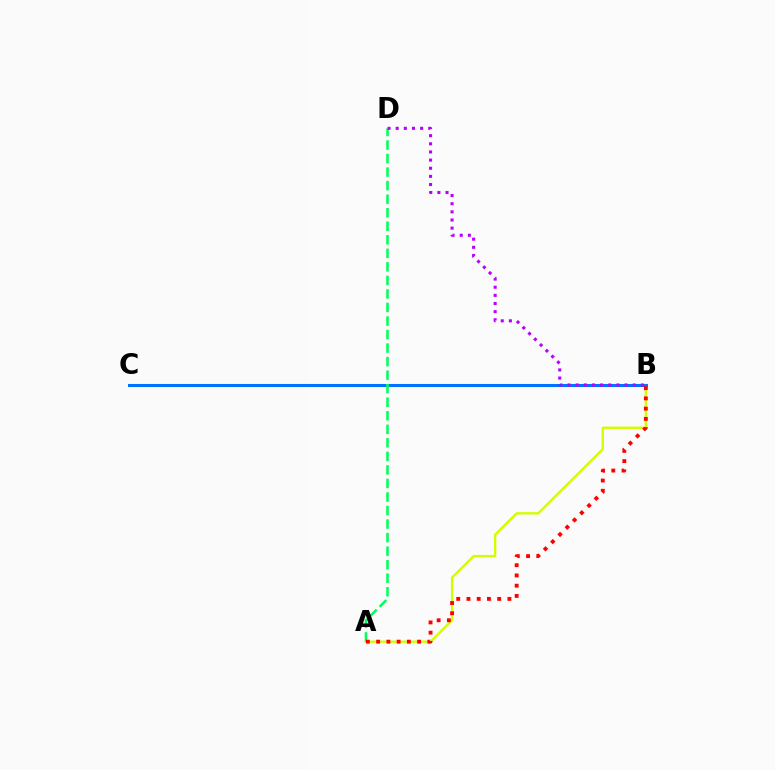{('A', 'B'): [{'color': '#d1ff00', 'line_style': 'solid', 'thickness': 1.71}, {'color': '#ff0000', 'line_style': 'dotted', 'thickness': 2.78}], ('B', 'C'): [{'color': '#0074ff', 'line_style': 'solid', 'thickness': 2.2}], ('A', 'D'): [{'color': '#00ff5c', 'line_style': 'dashed', 'thickness': 1.84}], ('B', 'D'): [{'color': '#b900ff', 'line_style': 'dotted', 'thickness': 2.21}]}